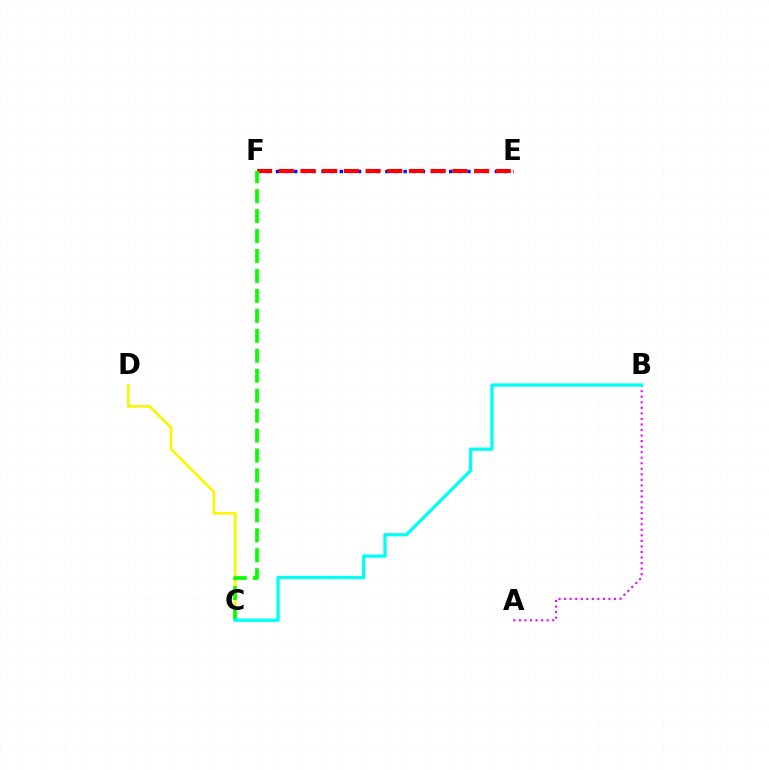{('C', 'D'): [{'color': '#fcf500', 'line_style': 'solid', 'thickness': 1.9}], ('A', 'B'): [{'color': '#ee00ff', 'line_style': 'dotted', 'thickness': 1.51}], ('E', 'F'): [{'color': '#0010ff', 'line_style': 'dotted', 'thickness': 2.48}, {'color': '#ff0000', 'line_style': 'dashed', 'thickness': 2.95}], ('C', 'F'): [{'color': '#08ff00', 'line_style': 'dashed', 'thickness': 2.71}], ('B', 'C'): [{'color': '#00fff6', 'line_style': 'solid', 'thickness': 2.36}]}